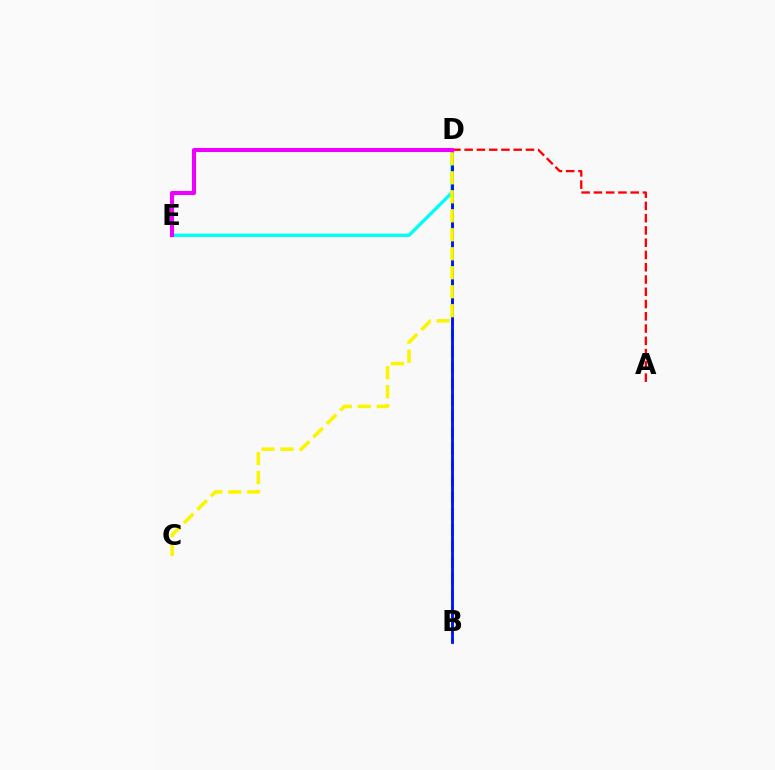{('A', 'D'): [{'color': '#ff0000', 'line_style': 'dashed', 'thickness': 1.67}], ('D', 'E'): [{'color': '#00fff6', 'line_style': 'solid', 'thickness': 2.42}, {'color': '#ee00ff', 'line_style': 'solid', 'thickness': 2.94}], ('B', 'D'): [{'color': '#08ff00', 'line_style': 'dashed', 'thickness': 2.21}, {'color': '#0010ff', 'line_style': 'solid', 'thickness': 2.03}], ('C', 'D'): [{'color': '#fcf500', 'line_style': 'dashed', 'thickness': 2.58}]}